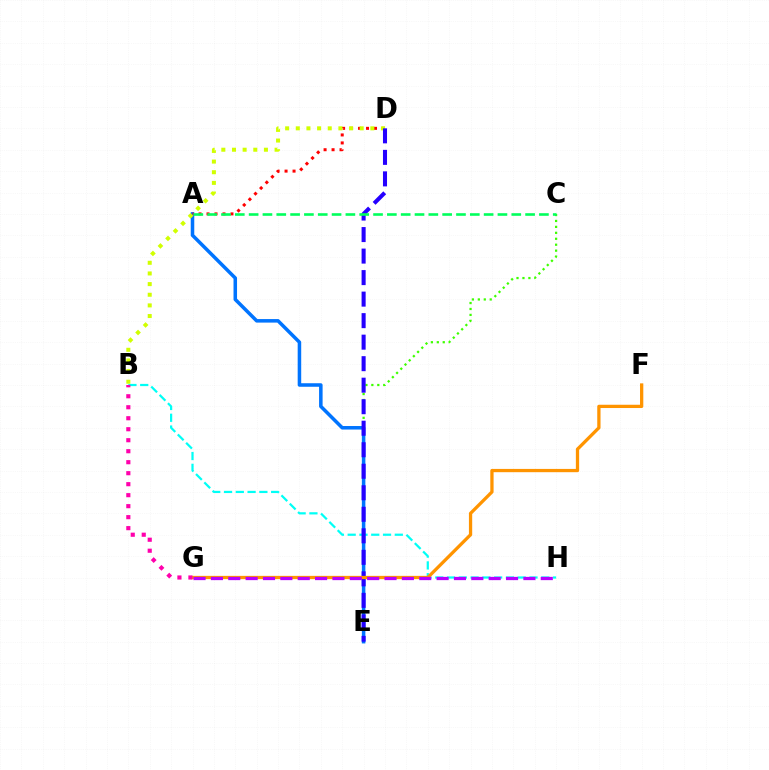{('B', 'H'): [{'color': '#00fff6', 'line_style': 'dashed', 'thickness': 1.6}], ('C', 'E'): [{'color': '#3dff00', 'line_style': 'dotted', 'thickness': 1.61}], ('A', 'E'): [{'color': '#0074ff', 'line_style': 'solid', 'thickness': 2.54}], ('A', 'D'): [{'color': '#ff0000', 'line_style': 'dotted', 'thickness': 2.17}], ('B', 'D'): [{'color': '#d1ff00', 'line_style': 'dotted', 'thickness': 2.89}], ('D', 'E'): [{'color': '#2500ff', 'line_style': 'dashed', 'thickness': 2.92}], ('F', 'G'): [{'color': '#ff9400', 'line_style': 'solid', 'thickness': 2.36}], ('A', 'C'): [{'color': '#00ff5c', 'line_style': 'dashed', 'thickness': 1.88}], ('G', 'H'): [{'color': '#b900ff', 'line_style': 'dashed', 'thickness': 2.36}], ('B', 'G'): [{'color': '#ff00ac', 'line_style': 'dotted', 'thickness': 2.99}]}